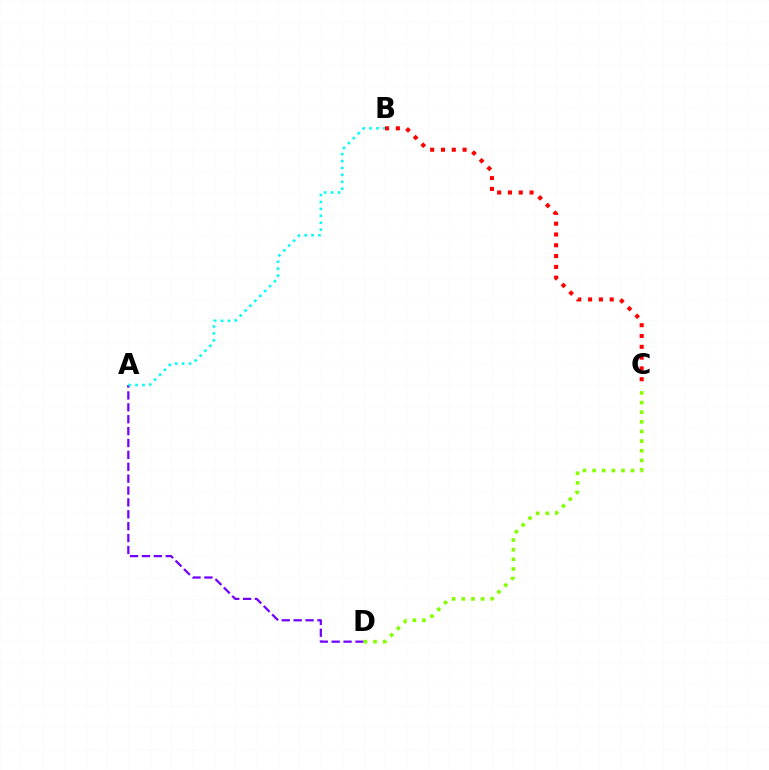{('B', 'C'): [{'color': '#ff0000', 'line_style': 'dotted', 'thickness': 2.93}], ('A', 'D'): [{'color': '#7200ff', 'line_style': 'dashed', 'thickness': 1.61}], ('C', 'D'): [{'color': '#84ff00', 'line_style': 'dotted', 'thickness': 2.62}], ('A', 'B'): [{'color': '#00fff6', 'line_style': 'dotted', 'thickness': 1.88}]}